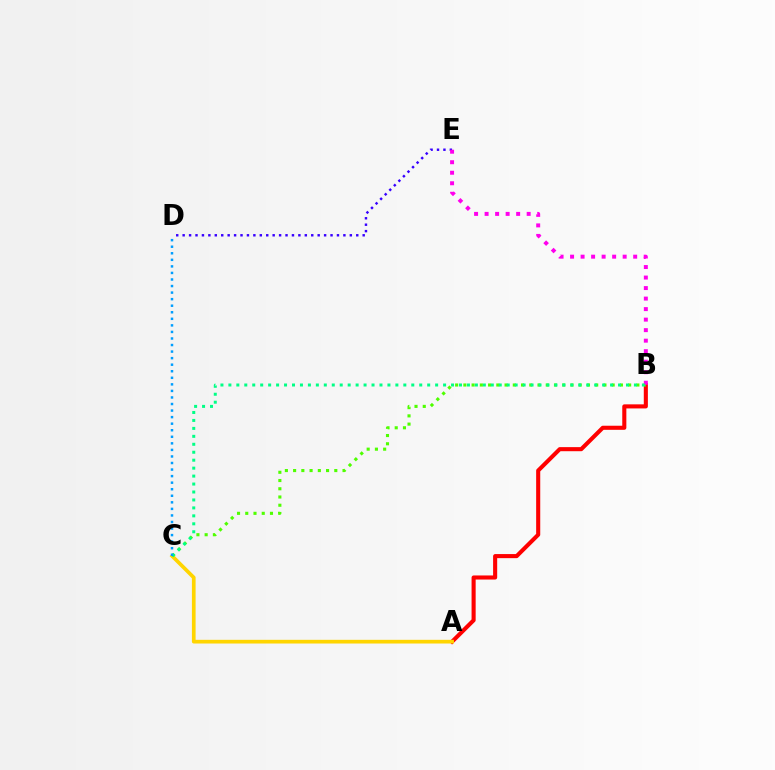{('A', 'B'): [{'color': '#ff0000', 'line_style': 'solid', 'thickness': 2.94}], ('A', 'C'): [{'color': '#ffd500', 'line_style': 'solid', 'thickness': 2.66}], ('B', 'C'): [{'color': '#4fff00', 'line_style': 'dotted', 'thickness': 2.24}, {'color': '#00ff86', 'line_style': 'dotted', 'thickness': 2.16}], ('D', 'E'): [{'color': '#3700ff', 'line_style': 'dotted', 'thickness': 1.75}], ('B', 'E'): [{'color': '#ff00ed', 'line_style': 'dotted', 'thickness': 2.86}], ('C', 'D'): [{'color': '#009eff', 'line_style': 'dotted', 'thickness': 1.78}]}